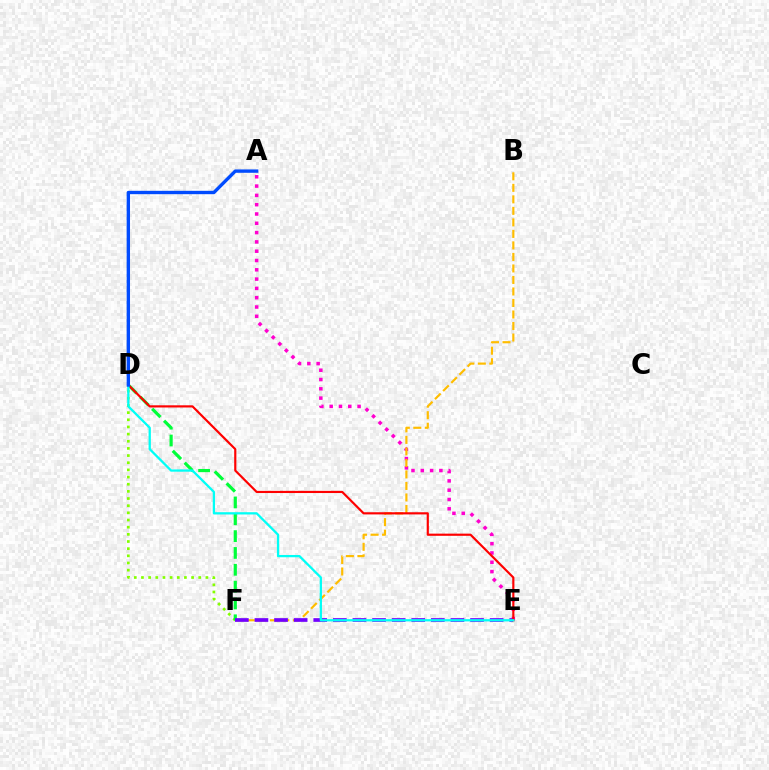{('A', 'E'): [{'color': '#ff00cf', 'line_style': 'dotted', 'thickness': 2.53}], ('D', 'F'): [{'color': '#84ff00', 'line_style': 'dotted', 'thickness': 1.95}, {'color': '#00ff39', 'line_style': 'dashed', 'thickness': 2.29}], ('B', 'F'): [{'color': '#ffbd00', 'line_style': 'dashed', 'thickness': 1.56}], ('E', 'F'): [{'color': '#7200ff', 'line_style': 'dashed', 'thickness': 2.66}], ('D', 'E'): [{'color': '#ff0000', 'line_style': 'solid', 'thickness': 1.56}, {'color': '#00fff6', 'line_style': 'solid', 'thickness': 1.64}], ('A', 'D'): [{'color': '#004bff', 'line_style': 'solid', 'thickness': 2.42}]}